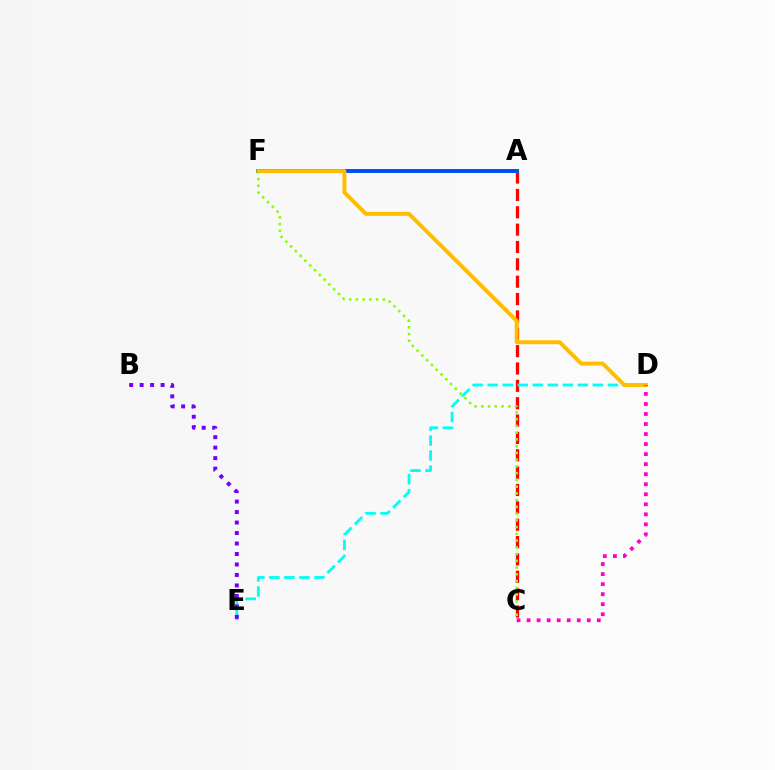{('A', 'C'): [{'color': '#ff0000', 'line_style': 'dashed', 'thickness': 2.36}], ('D', 'E'): [{'color': '#00fff6', 'line_style': 'dashed', 'thickness': 2.04}], ('A', 'F'): [{'color': '#00ff39', 'line_style': 'solid', 'thickness': 2.85}, {'color': '#004bff', 'line_style': 'solid', 'thickness': 2.79}], ('B', 'E'): [{'color': '#7200ff', 'line_style': 'dotted', 'thickness': 2.85}], ('D', 'F'): [{'color': '#ffbd00', 'line_style': 'solid', 'thickness': 2.85}], ('C', 'F'): [{'color': '#84ff00', 'line_style': 'dotted', 'thickness': 1.83}], ('C', 'D'): [{'color': '#ff00cf', 'line_style': 'dotted', 'thickness': 2.73}]}